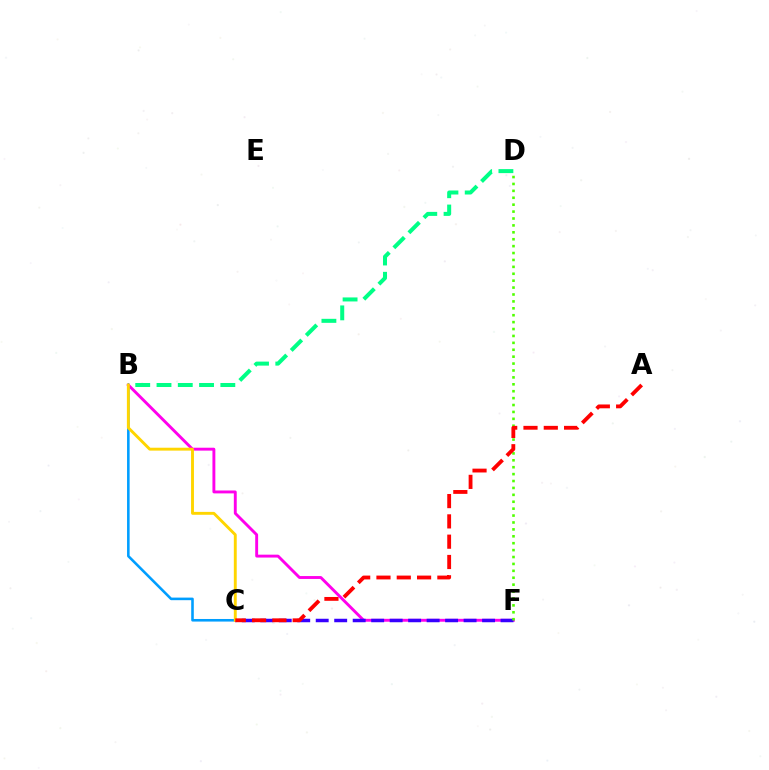{('B', 'C'): [{'color': '#009eff', 'line_style': 'solid', 'thickness': 1.86}, {'color': '#ffd500', 'line_style': 'solid', 'thickness': 2.09}], ('B', 'F'): [{'color': '#ff00ed', 'line_style': 'solid', 'thickness': 2.08}], ('B', 'D'): [{'color': '#00ff86', 'line_style': 'dashed', 'thickness': 2.89}], ('C', 'F'): [{'color': '#3700ff', 'line_style': 'dashed', 'thickness': 2.51}], ('D', 'F'): [{'color': '#4fff00', 'line_style': 'dotted', 'thickness': 1.88}], ('A', 'C'): [{'color': '#ff0000', 'line_style': 'dashed', 'thickness': 2.76}]}